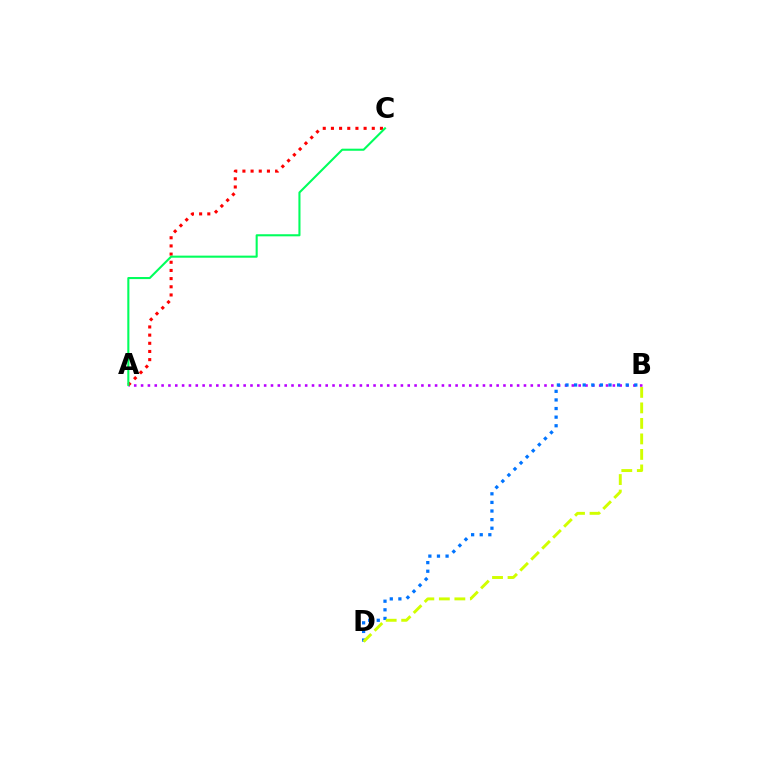{('A', 'B'): [{'color': '#b900ff', 'line_style': 'dotted', 'thickness': 1.86}], ('B', 'D'): [{'color': '#0074ff', 'line_style': 'dotted', 'thickness': 2.34}, {'color': '#d1ff00', 'line_style': 'dashed', 'thickness': 2.11}], ('A', 'C'): [{'color': '#ff0000', 'line_style': 'dotted', 'thickness': 2.22}, {'color': '#00ff5c', 'line_style': 'solid', 'thickness': 1.5}]}